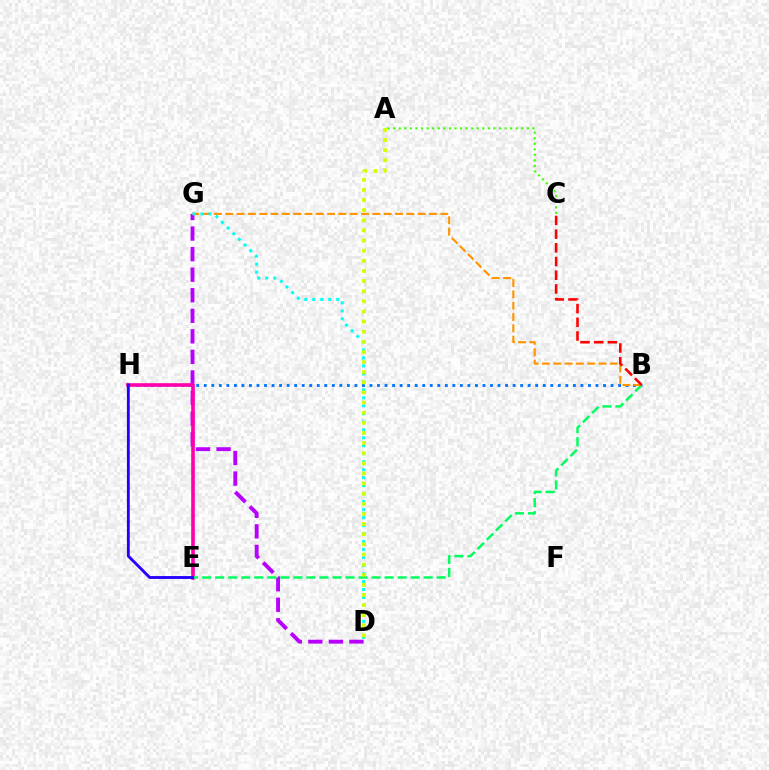{('D', 'G'): [{'color': '#b900ff', 'line_style': 'dashed', 'thickness': 2.79}, {'color': '#00fff6', 'line_style': 'dotted', 'thickness': 2.17}], ('B', 'H'): [{'color': '#0074ff', 'line_style': 'dotted', 'thickness': 2.05}], ('A', 'C'): [{'color': '#3dff00', 'line_style': 'dotted', 'thickness': 1.51}], ('E', 'H'): [{'color': '#ff00ac', 'line_style': 'solid', 'thickness': 2.6}, {'color': '#2500ff', 'line_style': 'solid', 'thickness': 2.06}], ('B', 'E'): [{'color': '#00ff5c', 'line_style': 'dashed', 'thickness': 1.77}], ('B', 'G'): [{'color': '#ff9400', 'line_style': 'dashed', 'thickness': 1.54}], ('B', 'C'): [{'color': '#ff0000', 'line_style': 'dashed', 'thickness': 1.86}], ('A', 'D'): [{'color': '#d1ff00', 'line_style': 'dotted', 'thickness': 2.75}]}